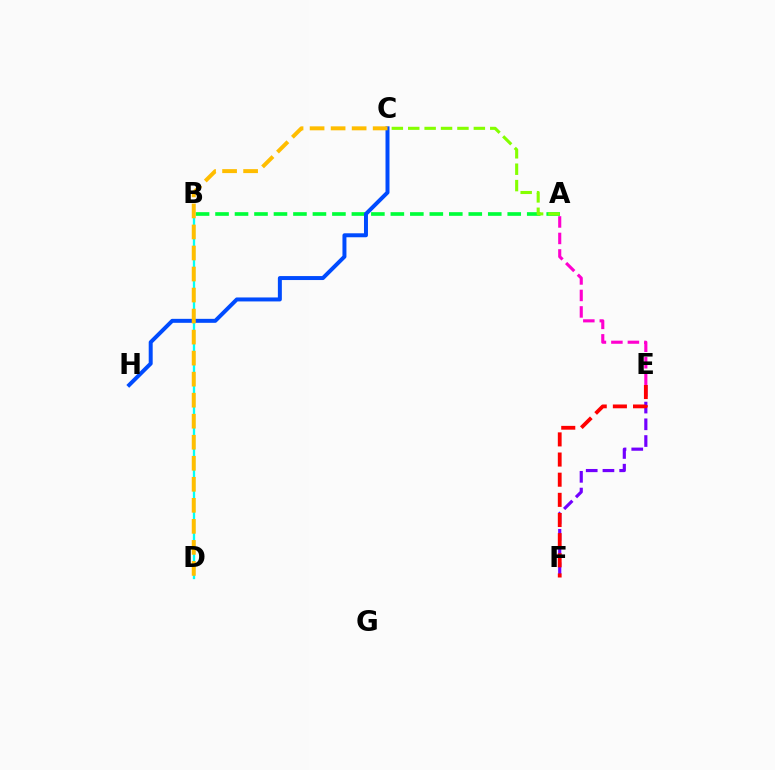{('E', 'F'): [{'color': '#7200ff', 'line_style': 'dashed', 'thickness': 2.27}, {'color': '#ff0000', 'line_style': 'dashed', 'thickness': 2.74}], ('A', 'B'): [{'color': '#00ff39', 'line_style': 'dashed', 'thickness': 2.65}], ('C', 'H'): [{'color': '#004bff', 'line_style': 'solid', 'thickness': 2.86}], ('A', 'C'): [{'color': '#84ff00', 'line_style': 'dashed', 'thickness': 2.23}], ('B', 'D'): [{'color': '#00fff6', 'line_style': 'solid', 'thickness': 1.66}], ('A', 'E'): [{'color': '#ff00cf', 'line_style': 'dashed', 'thickness': 2.24}], ('C', 'D'): [{'color': '#ffbd00', 'line_style': 'dashed', 'thickness': 2.86}]}